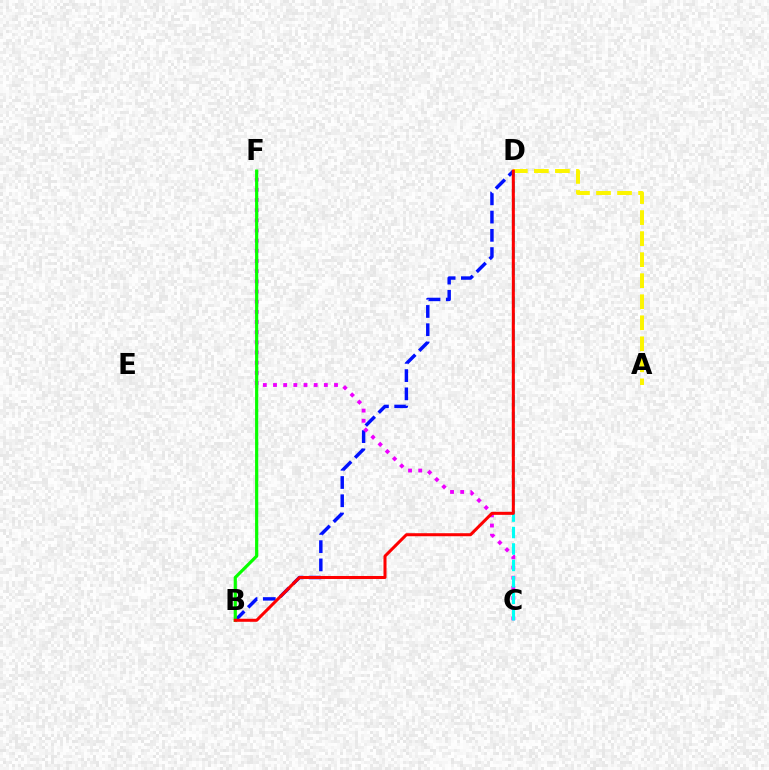{('B', 'D'): [{'color': '#0010ff', 'line_style': 'dashed', 'thickness': 2.48}, {'color': '#ff0000', 'line_style': 'solid', 'thickness': 2.18}], ('A', 'D'): [{'color': '#fcf500', 'line_style': 'dashed', 'thickness': 2.86}], ('C', 'F'): [{'color': '#ee00ff', 'line_style': 'dotted', 'thickness': 2.76}], ('C', 'D'): [{'color': '#00fff6', 'line_style': 'dashed', 'thickness': 2.23}], ('B', 'F'): [{'color': '#08ff00', 'line_style': 'solid', 'thickness': 2.29}]}